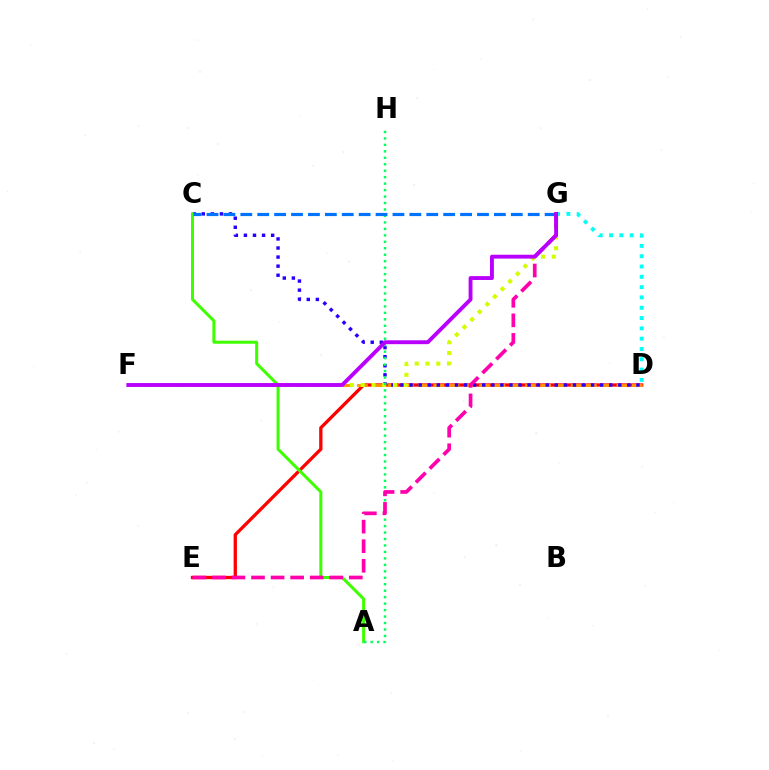{('D', 'E'): [{'color': '#ff0000', 'line_style': 'solid', 'thickness': 2.37}], ('D', 'F'): [{'color': '#ff9400', 'line_style': 'dashed', 'thickness': 2.07}], ('C', 'D'): [{'color': '#2500ff', 'line_style': 'dotted', 'thickness': 2.47}], ('F', 'G'): [{'color': '#d1ff00', 'line_style': 'dotted', 'thickness': 2.93}, {'color': '#b900ff', 'line_style': 'solid', 'thickness': 2.79}], ('D', 'G'): [{'color': '#00fff6', 'line_style': 'dotted', 'thickness': 2.8}], ('A', 'C'): [{'color': '#3dff00', 'line_style': 'solid', 'thickness': 2.17}], ('A', 'H'): [{'color': '#00ff5c', 'line_style': 'dotted', 'thickness': 1.76}], ('C', 'G'): [{'color': '#0074ff', 'line_style': 'dashed', 'thickness': 2.3}], ('E', 'G'): [{'color': '#ff00ac', 'line_style': 'dashed', 'thickness': 2.66}]}